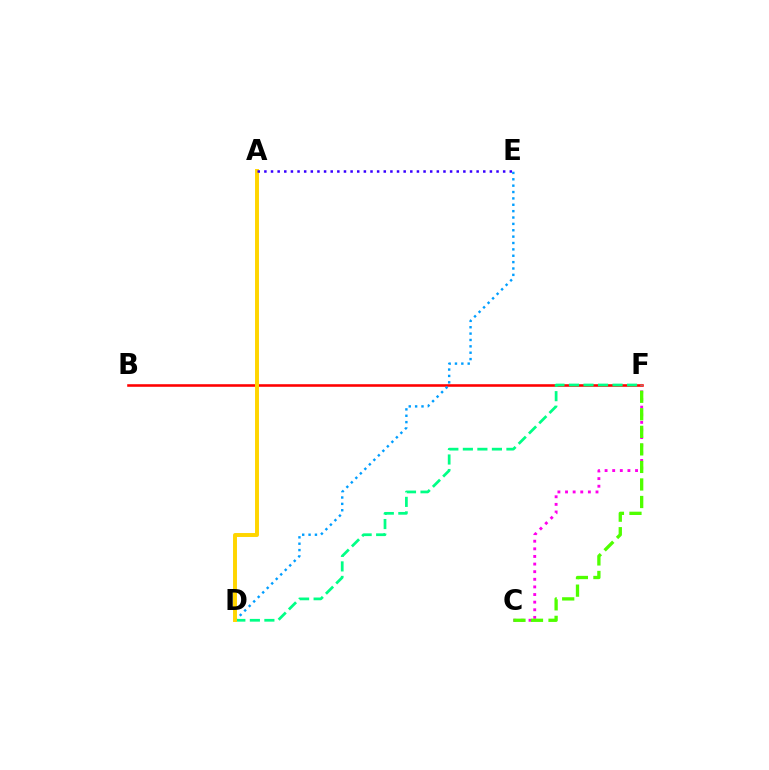{('B', 'F'): [{'color': '#ff0000', 'line_style': 'solid', 'thickness': 1.86}], ('D', 'E'): [{'color': '#009eff', 'line_style': 'dotted', 'thickness': 1.73}], ('C', 'F'): [{'color': '#ff00ed', 'line_style': 'dotted', 'thickness': 2.07}, {'color': '#4fff00', 'line_style': 'dashed', 'thickness': 2.38}], ('D', 'F'): [{'color': '#00ff86', 'line_style': 'dashed', 'thickness': 1.97}], ('A', 'D'): [{'color': '#ffd500', 'line_style': 'solid', 'thickness': 2.84}], ('A', 'E'): [{'color': '#3700ff', 'line_style': 'dotted', 'thickness': 1.8}]}